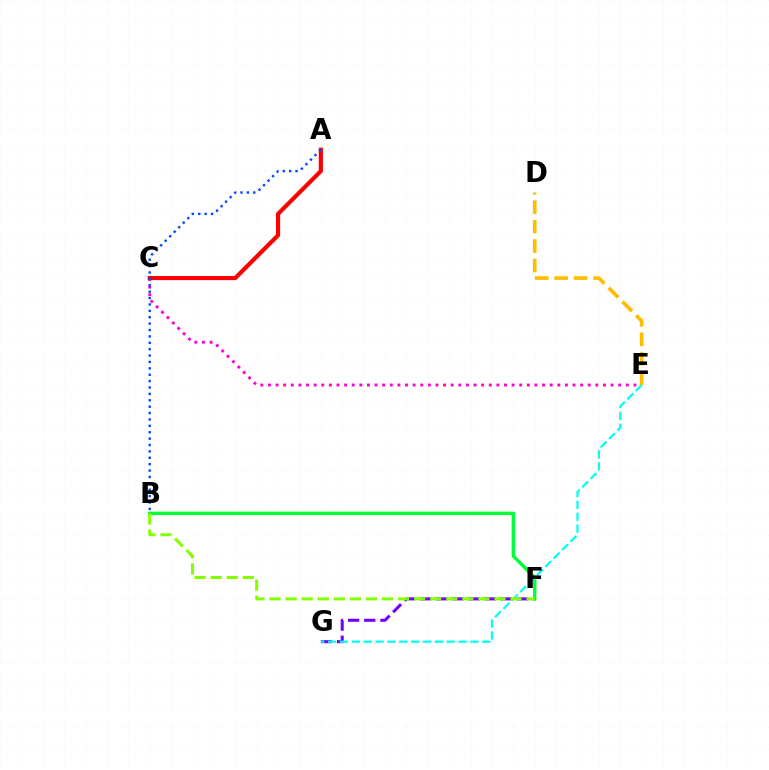{('C', 'E'): [{'color': '#ff00cf', 'line_style': 'dotted', 'thickness': 2.07}], ('D', 'E'): [{'color': '#ffbd00', 'line_style': 'dashed', 'thickness': 2.64}], ('A', 'C'): [{'color': '#ff0000', 'line_style': 'solid', 'thickness': 2.99}], ('A', 'B'): [{'color': '#004bff', 'line_style': 'dotted', 'thickness': 1.74}], ('F', 'G'): [{'color': '#7200ff', 'line_style': 'dashed', 'thickness': 2.2}], ('B', 'F'): [{'color': '#00ff39', 'line_style': 'solid', 'thickness': 2.43}, {'color': '#84ff00', 'line_style': 'dashed', 'thickness': 2.18}], ('E', 'G'): [{'color': '#00fff6', 'line_style': 'dashed', 'thickness': 1.61}]}